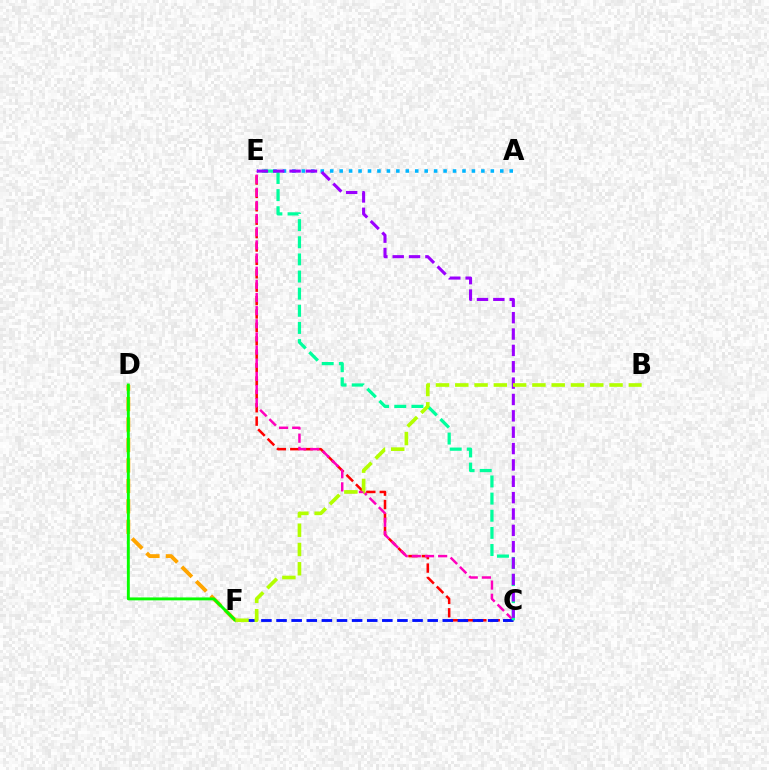{('C', 'E'): [{'color': '#ff0000', 'line_style': 'dashed', 'thickness': 1.82}, {'color': '#ff00bd', 'line_style': 'dashed', 'thickness': 1.79}, {'color': '#00ff9d', 'line_style': 'dashed', 'thickness': 2.33}, {'color': '#9b00ff', 'line_style': 'dashed', 'thickness': 2.22}], ('D', 'F'): [{'color': '#ffa500', 'line_style': 'dashed', 'thickness': 2.78}, {'color': '#08ff00', 'line_style': 'solid', 'thickness': 2.1}], ('A', 'E'): [{'color': '#00b5ff', 'line_style': 'dotted', 'thickness': 2.57}], ('C', 'F'): [{'color': '#0010ff', 'line_style': 'dashed', 'thickness': 2.05}], ('B', 'F'): [{'color': '#b3ff00', 'line_style': 'dashed', 'thickness': 2.62}]}